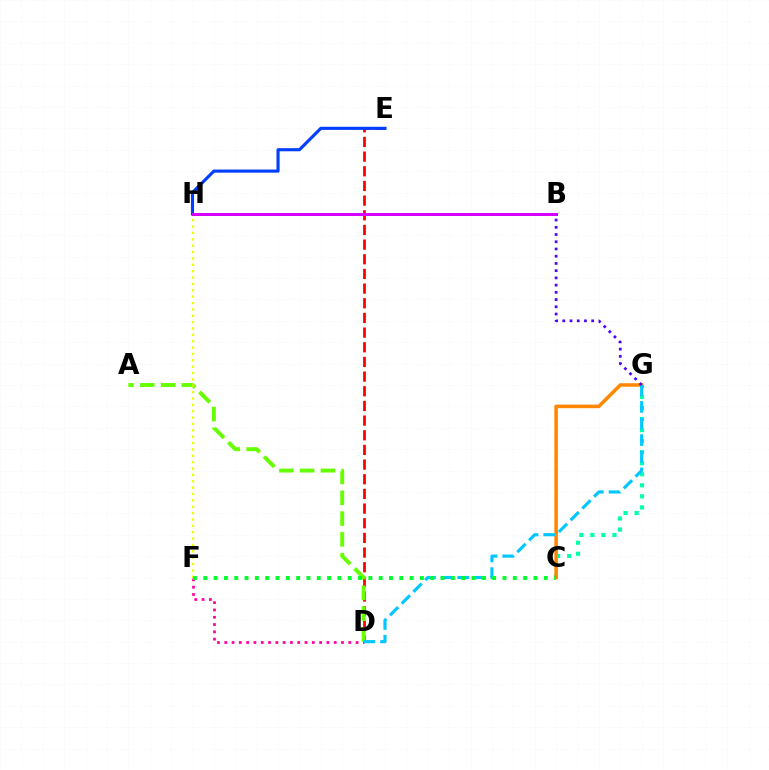{('C', 'G'): [{'color': '#00ffaf', 'line_style': 'dotted', 'thickness': 3.0}, {'color': '#ff8800', 'line_style': 'solid', 'thickness': 2.56}], ('D', 'E'): [{'color': '#ff0000', 'line_style': 'dashed', 'thickness': 1.99}], ('D', 'F'): [{'color': '#ff00a0', 'line_style': 'dotted', 'thickness': 1.98}], ('A', 'D'): [{'color': '#66ff00', 'line_style': 'dashed', 'thickness': 2.82}], ('F', 'H'): [{'color': '#eeff00', 'line_style': 'dotted', 'thickness': 1.73}], ('E', 'H'): [{'color': '#003fff', 'line_style': 'solid', 'thickness': 2.25}], ('B', 'H'): [{'color': '#d600ff', 'line_style': 'solid', 'thickness': 2.15}], ('D', 'G'): [{'color': '#00c7ff', 'line_style': 'dashed', 'thickness': 2.26}], ('B', 'G'): [{'color': '#4f00ff', 'line_style': 'dotted', 'thickness': 1.96}], ('C', 'F'): [{'color': '#00ff27', 'line_style': 'dotted', 'thickness': 2.8}]}